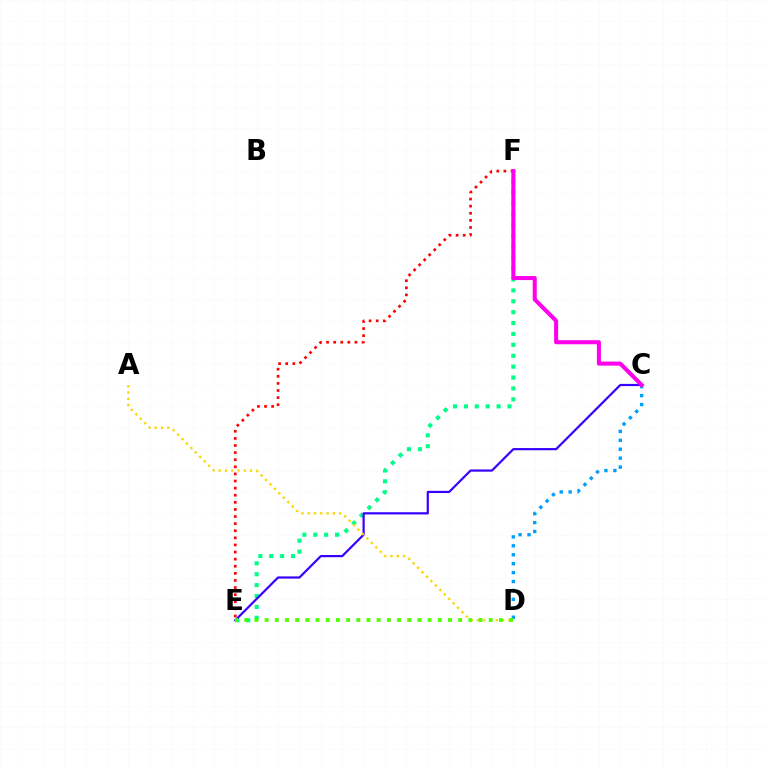{('E', 'F'): [{'color': '#ff0000', 'line_style': 'dotted', 'thickness': 1.93}, {'color': '#00ff86', 'line_style': 'dotted', 'thickness': 2.96}], ('C', 'E'): [{'color': '#3700ff', 'line_style': 'solid', 'thickness': 1.59}], ('A', 'D'): [{'color': '#ffd500', 'line_style': 'dotted', 'thickness': 1.71}], ('C', 'D'): [{'color': '#009eff', 'line_style': 'dotted', 'thickness': 2.42}], ('C', 'F'): [{'color': '#ff00ed', 'line_style': 'solid', 'thickness': 2.91}], ('D', 'E'): [{'color': '#4fff00', 'line_style': 'dotted', 'thickness': 2.77}]}